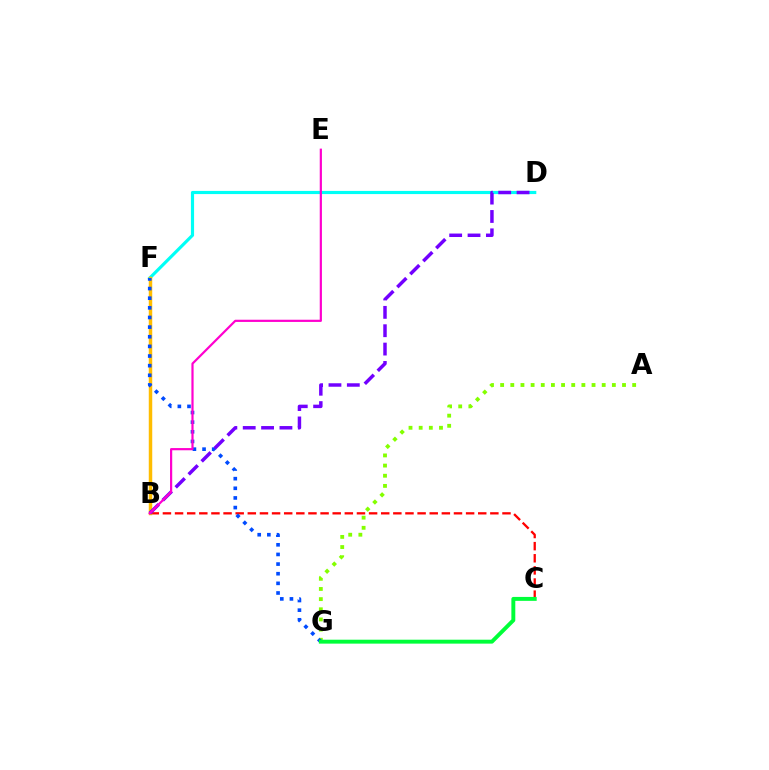{('A', 'G'): [{'color': '#84ff00', 'line_style': 'dotted', 'thickness': 2.76}], ('D', 'F'): [{'color': '#00fff6', 'line_style': 'solid', 'thickness': 2.27}], ('B', 'C'): [{'color': '#ff0000', 'line_style': 'dashed', 'thickness': 1.65}], ('B', 'F'): [{'color': '#ffbd00', 'line_style': 'solid', 'thickness': 2.5}], ('F', 'G'): [{'color': '#004bff', 'line_style': 'dotted', 'thickness': 2.62}], ('C', 'G'): [{'color': '#00ff39', 'line_style': 'solid', 'thickness': 2.82}], ('B', 'D'): [{'color': '#7200ff', 'line_style': 'dashed', 'thickness': 2.49}], ('B', 'E'): [{'color': '#ff00cf', 'line_style': 'solid', 'thickness': 1.58}]}